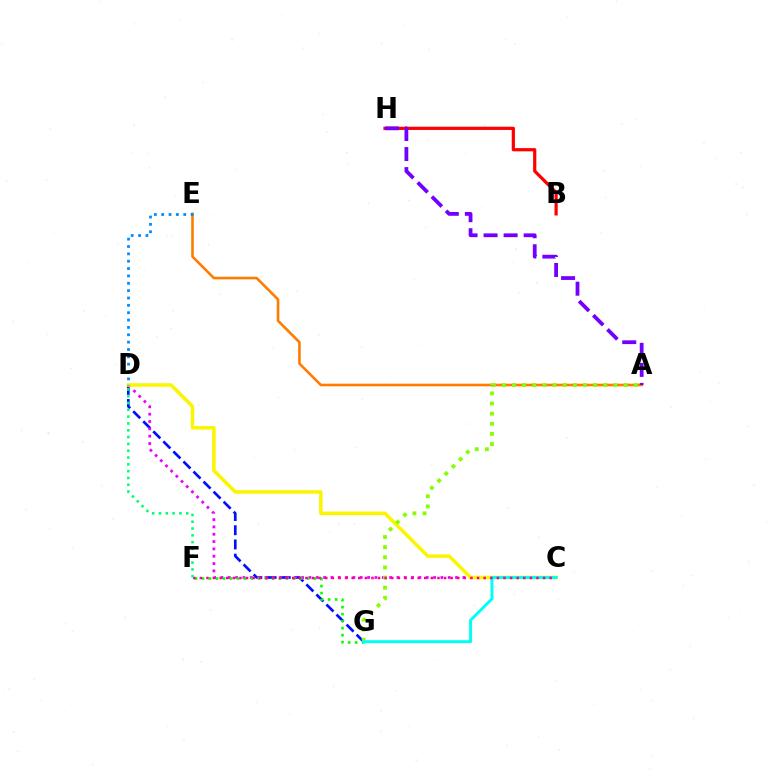{('D', 'G'): [{'color': '#0010ff', 'line_style': 'dashed', 'thickness': 1.93}], ('C', 'D'): [{'color': '#ee00ff', 'line_style': 'dotted', 'thickness': 1.99}, {'color': '#fcf500', 'line_style': 'solid', 'thickness': 2.54}], ('B', 'H'): [{'color': '#ff0000', 'line_style': 'solid', 'thickness': 2.32}], ('A', 'E'): [{'color': '#ff7c00', 'line_style': 'solid', 'thickness': 1.88}], ('A', 'G'): [{'color': '#84ff00', 'line_style': 'dotted', 'thickness': 2.76}], ('F', 'G'): [{'color': '#08ff00', 'line_style': 'dotted', 'thickness': 1.9}], ('C', 'G'): [{'color': '#00fff6', 'line_style': 'solid', 'thickness': 2.14}], ('C', 'F'): [{'color': '#ff0094', 'line_style': 'dotted', 'thickness': 1.79}], ('D', 'F'): [{'color': '#00ff74', 'line_style': 'dotted', 'thickness': 1.85}], ('D', 'E'): [{'color': '#008cff', 'line_style': 'dotted', 'thickness': 2.0}], ('A', 'H'): [{'color': '#7200ff', 'line_style': 'dashed', 'thickness': 2.72}]}